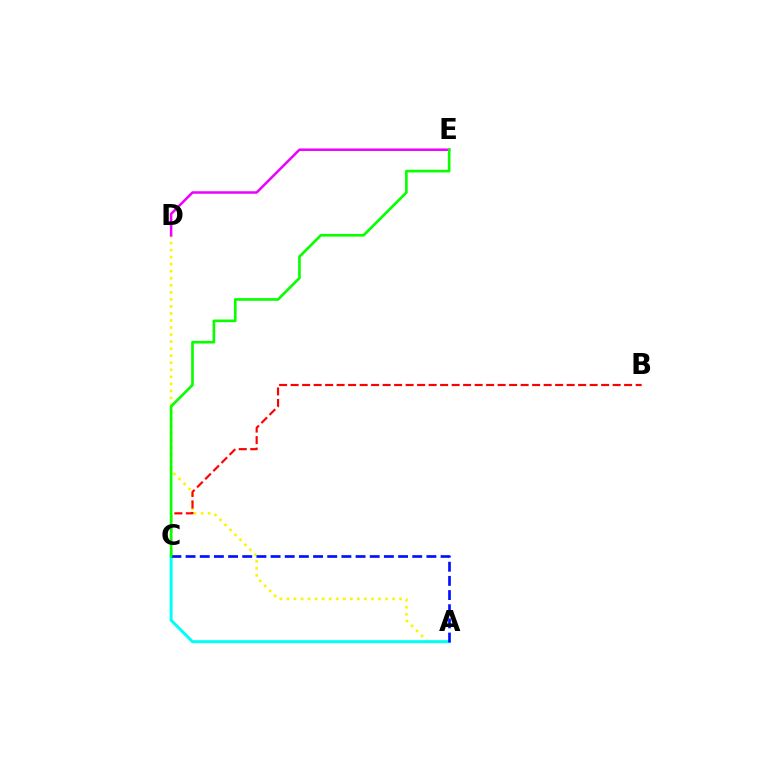{('A', 'D'): [{'color': '#fcf500', 'line_style': 'dotted', 'thickness': 1.91}], ('A', 'C'): [{'color': '#00fff6', 'line_style': 'solid', 'thickness': 2.17}, {'color': '#0010ff', 'line_style': 'dashed', 'thickness': 1.92}], ('D', 'E'): [{'color': '#ee00ff', 'line_style': 'solid', 'thickness': 1.8}], ('B', 'C'): [{'color': '#ff0000', 'line_style': 'dashed', 'thickness': 1.56}], ('C', 'E'): [{'color': '#08ff00', 'line_style': 'solid', 'thickness': 1.92}]}